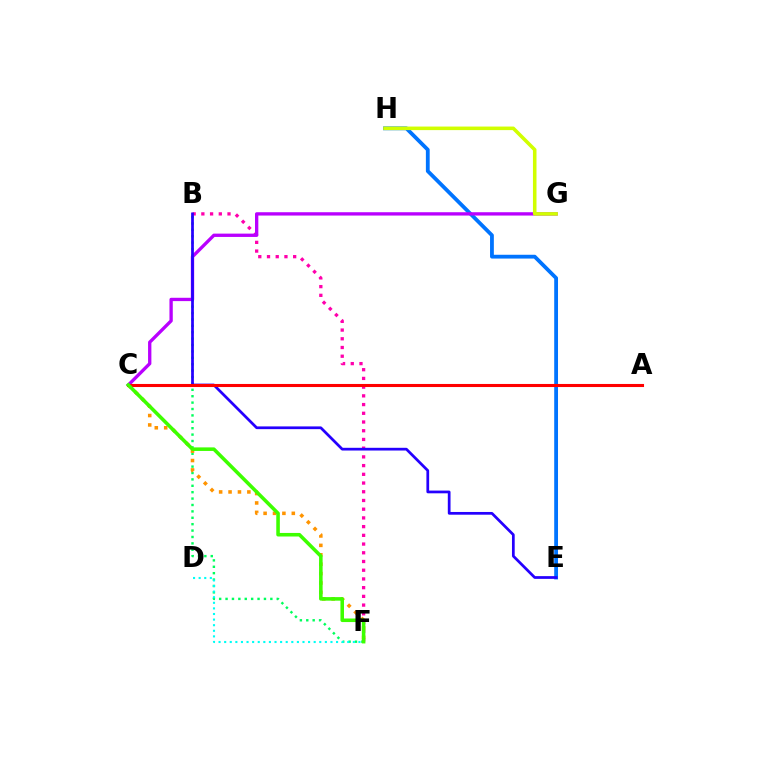{('B', 'F'): [{'color': '#ff00ac', 'line_style': 'dotted', 'thickness': 2.37}, {'color': '#00ff5c', 'line_style': 'dotted', 'thickness': 1.74}], ('E', 'H'): [{'color': '#0074ff', 'line_style': 'solid', 'thickness': 2.74}], ('C', 'G'): [{'color': '#b900ff', 'line_style': 'solid', 'thickness': 2.39}], ('C', 'F'): [{'color': '#ff9400', 'line_style': 'dotted', 'thickness': 2.56}, {'color': '#3dff00', 'line_style': 'solid', 'thickness': 2.56}], ('B', 'E'): [{'color': '#2500ff', 'line_style': 'solid', 'thickness': 1.97}], ('A', 'C'): [{'color': '#ff0000', 'line_style': 'solid', 'thickness': 2.22}], ('G', 'H'): [{'color': '#d1ff00', 'line_style': 'solid', 'thickness': 2.56}], ('D', 'F'): [{'color': '#00fff6', 'line_style': 'dotted', 'thickness': 1.52}]}